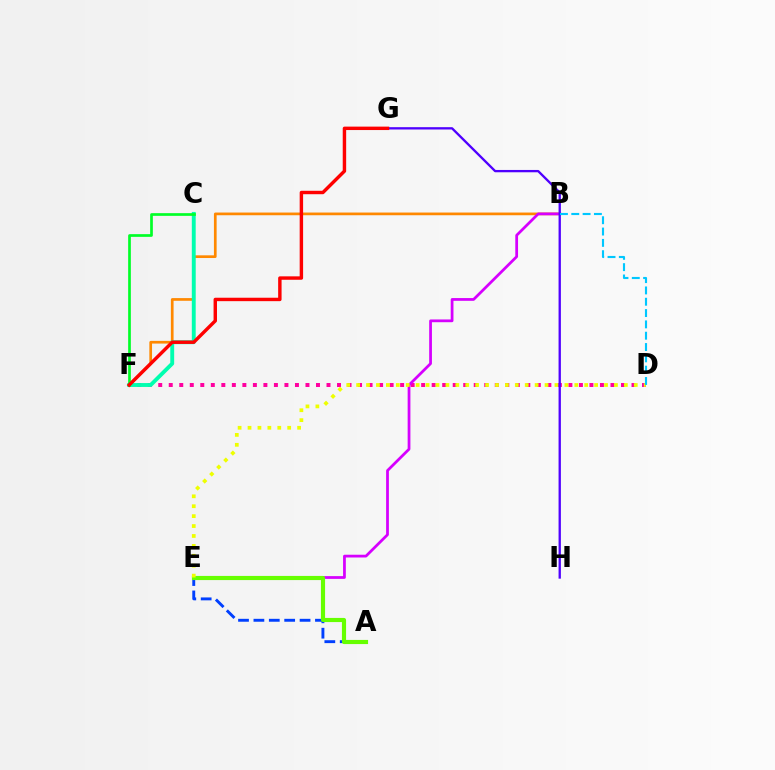{('A', 'E'): [{'color': '#003fff', 'line_style': 'dashed', 'thickness': 2.09}, {'color': '#66ff00', 'line_style': 'solid', 'thickness': 2.99}], ('B', 'F'): [{'color': '#ff8800', 'line_style': 'solid', 'thickness': 1.94}], ('D', 'F'): [{'color': '#ff00a0', 'line_style': 'dotted', 'thickness': 2.86}], ('C', 'F'): [{'color': '#00ffaf', 'line_style': 'solid', 'thickness': 2.8}, {'color': '#00ff27', 'line_style': 'solid', 'thickness': 1.94}], ('B', 'E'): [{'color': '#d600ff', 'line_style': 'solid', 'thickness': 1.99}], ('D', 'E'): [{'color': '#eeff00', 'line_style': 'dotted', 'thickness': 2.69}], ('G', 'H'): [{'color': '#4f00ff', 'line_style': 'solid', 'thickness': 1.67}], ('F', 'G'): [{'color': '#ff0000', 'line_style': 'solid', 'thickness': 2.47}], ('B', 'D'): [{'color': '#00c7ff', 'line_style': 'dashed', 'thickness': 1.54}]}